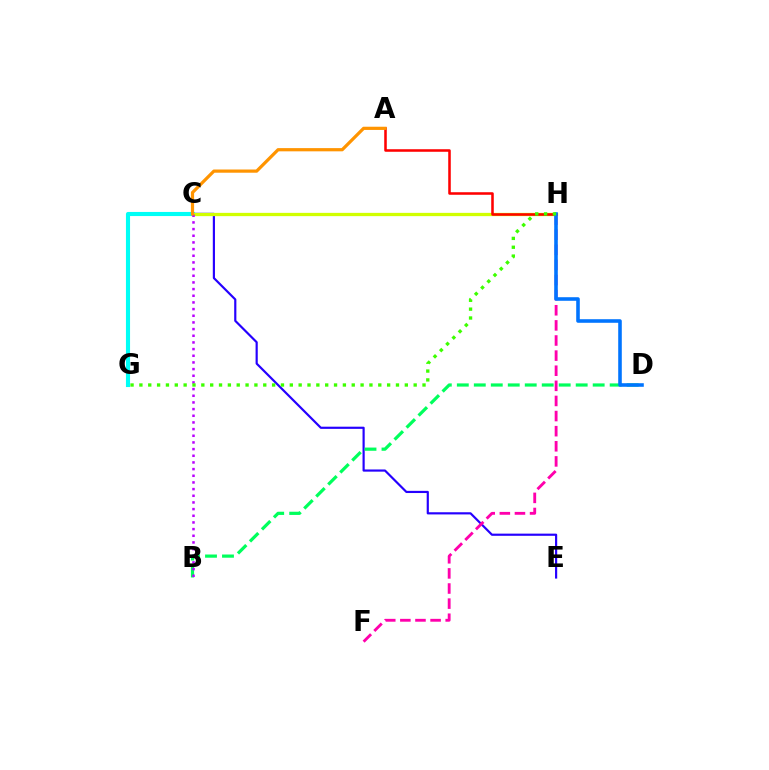{('C', 'E'): [{'color': '#2500ff', 'line_style': 'solid', 'thickness': 1.57}], ('F', 'H'): [{'color': '#ff00ac', 'line_style': 'dashed', 'thickness': 2.05}], ('C', 'G'): [{'color': '#00fff6', 'line_style': 'solid', 'thickness': 2.96}], ('B', 'D'): [{'color': '#00ff5c', 'line_style': 'dashed', 'thickness': 2.31}], ('C', 'H'): [{'color': '#d1ff00', 'line_style': 'solid', 'thickness': 2.35}], ('A', 'H'): [{'color': '#ff0000', 'line_style': 'solid', 'thickness': 1.83}], ('B', 'C'): [{'color': '#b900ff', 'line_style': 'dotted', 'thickness': 1.81}], ('A', 'C'): [{'color': '#ff9400', 'line_style': 'solid', 'thickness': 2.31}], ('D', 'H'): [{'color': '#0074ff', 'line_style': 'solid', 'thickness': 2.58}], ('G', 'H'): [{'color': '#3dff00', 'line_style': 'dotted', 'thickness': 2.4}]}